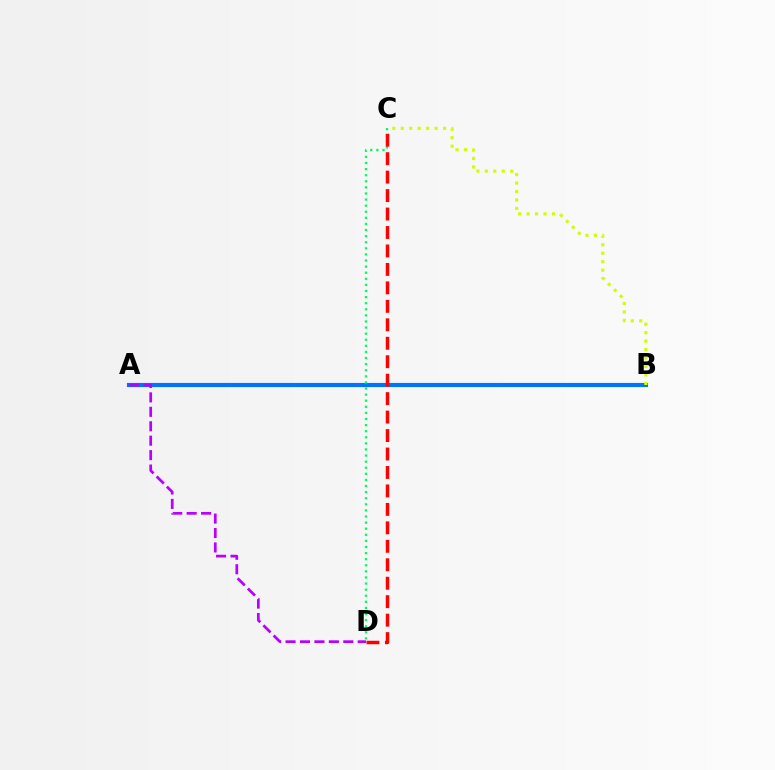{('A', 'B'): [{'color': '#0074ff', 'line_style': 'solid', 'thickness': 2.97}], ('C', 'D'): [{'color': '#00ff5c', 'line_style': 'dotted', 'thickness': 1.66}, {'color': '#ff0000', 'line_style': 'dashed', 'thickness': 2.51}], ('B', 'C'): [{'color': '#d1ff00', 'line_style': 'dotted', 'thickness': 2.3}], ('A', 'D'): [{'color': '#b900ff', 'line_style': 'dashed', 'thickness': 1.96}]}